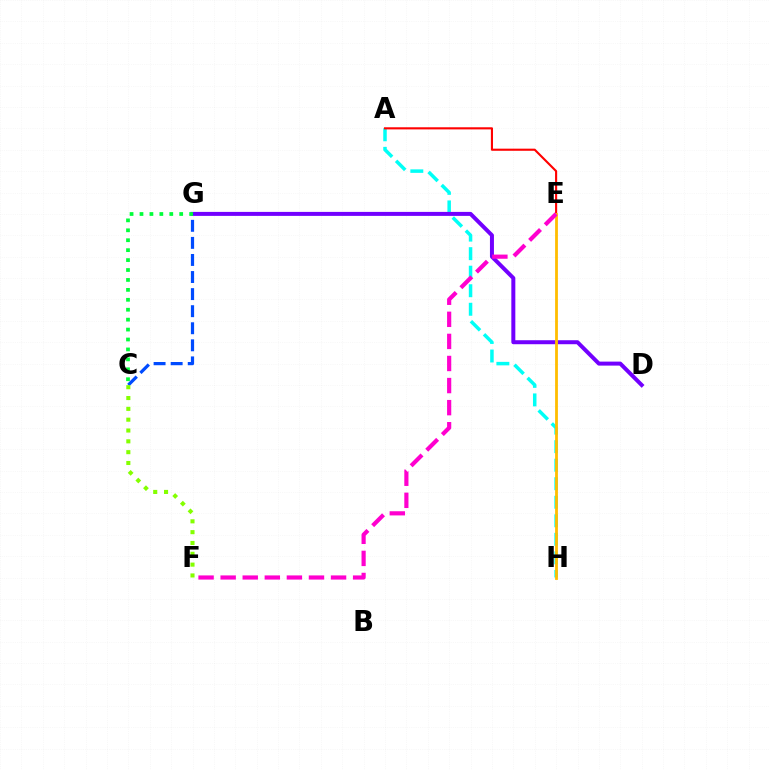{('A', 'H'): [{'color': '#00fff6', 'line_style': 'dashed', 'thickness': 2.52}], ('D', 'G'): [{'color': '#7200ff', 'line_style': 'solid', 'thickness': 2.87}], ('A', 'E'): [{'color': '#ff0000', 'line_style': 'solid', 'thickness': 1.53}], ('E', 'H'): [{'color': '#ffbd00', 'line_style': 'solid', 'thickness': 2.01}], ('C', 'G'): [{'color': '#004bff', 'line_style': 'dashed', 'thickness': 2.32}, {'color': '#00ff39', 'line_style': 'dotted', 'thickness': 2.7}], ('C', 'F'): [{'color': '#84ff00', 'line_style': 'dotted', 'thickness': 2.94}], ('E', 'F'): [{'color': '#ff00cf', 'line_style': 'dashed', 'thickness': 3.0}]}